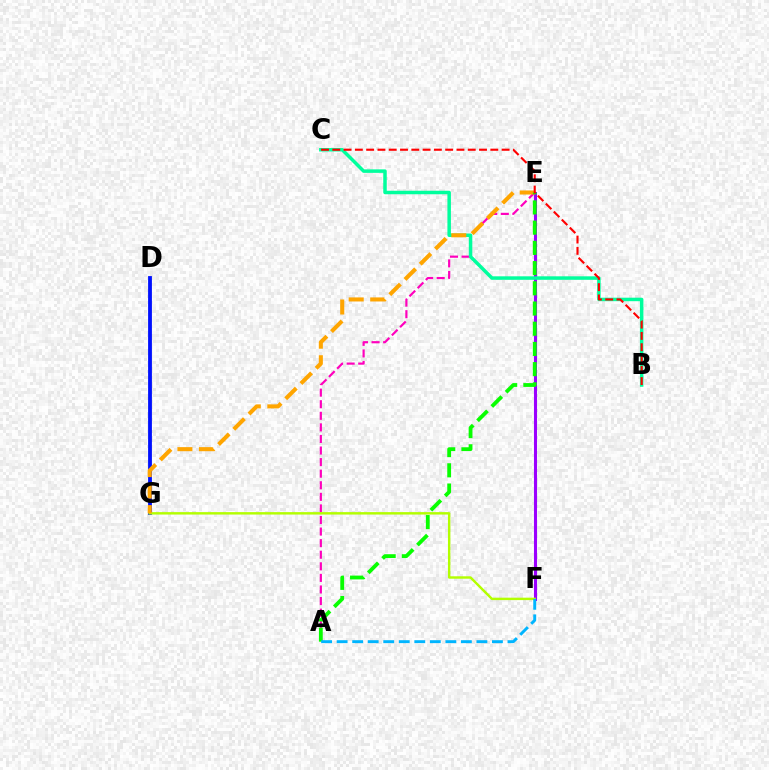{('E', 'F'): [{'color': '#9b00ff', 'line_style': 'solid', 'thickness': 2.21}], ('A', 'E'): [{'color': '#ff00bd', 'line_style': 'dashed', 'thickness': 1.57}, {'color': '#08ff00', 'line_style': 'dashed', 'thickness': 2.75}], ('D', 'G'): [{'color': '#0010ff', 'line_style': 'solid', 'thickness': 2.75}], ('B', 'C'): [{'color': '#00ff9d', 'line_style': 'solid', 'thickness': 2.52}, {'color': '#ff0000', 'line_style': 'dashed', 'thickness': 1.53}], ('F', 'G'): [{'color': '#b3ff00', 'line_style': 'solid', 'thickness': 1.75}], ('E', 'G'): [{'color': '#ffa500', 'line_style': 'dashed', 'thickness': 2.92}], ('A', 'F'): [{'color': '#00b5ff', 'line_style': 'dashed', 'thickness': 2.11}]}